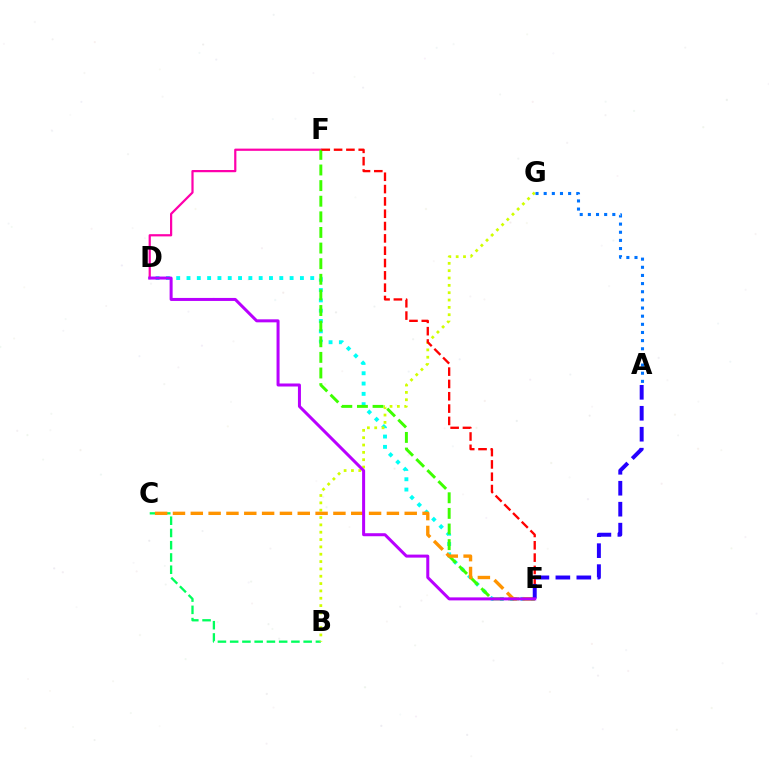{('B', 'C'): [{'color': '#00ff5c', 'line_style': 'dashed', 'thickness': 1.66}], ('D', 'E'): [{'color': '#00fff6', 'line_style': 'dotted', 'thickness': 2.8}, {'color': '#b900ff', 'line_style': 'solid', 'thickness': 2.17}], ('B', 'G'): [{'color': '#d1ff00', 'line_style': 'dotted', 'thickness': 1.99}], ('D', 'F'): [{'color': '#ff00ac', 'line_style': 'solid', 'thickness': 1.6}], ('E', 'F'): [{'color': '#3dff00', 'line_style': 'dashed', 'thickness': 2.12}, {'color': '#ff0000', 'line_style': 'dashed', 'thickness': 1.67}], ('A', 'G'): [{'color': '#0074ff', 'line_style': 'dotted', 'thickness': 2.21}], ('C', 'E'): [{'color': '#ff9400', 'line_style': 'dashed', 'thickness': 2.42}], ('A', 'E'): [{'color': '#2500ff', 'line_style': 'dashed', 'thickness': 2.85}]}